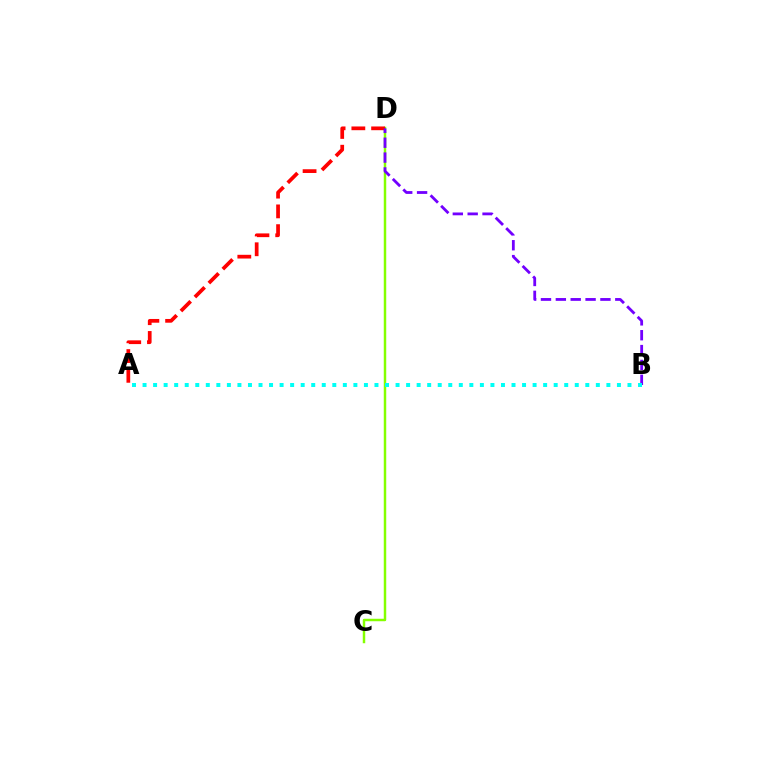{('C', 'D'): [{'color': '#84ff00', 'line_style': 'solid', 'thickness': 1.78}], ('A', 'D'): [{'color': '#ff0000', 'line_style': 'dashed', 'thickness': 2.68}], ('B', 'D'): [{'color': '#7200ff', 'line_style': 'dashed', 'thickness': 2.02}], ('A', 'B'): [{'color': '#00fff6', 'line_style': 'dotted', 'thickness': 2.86}]}